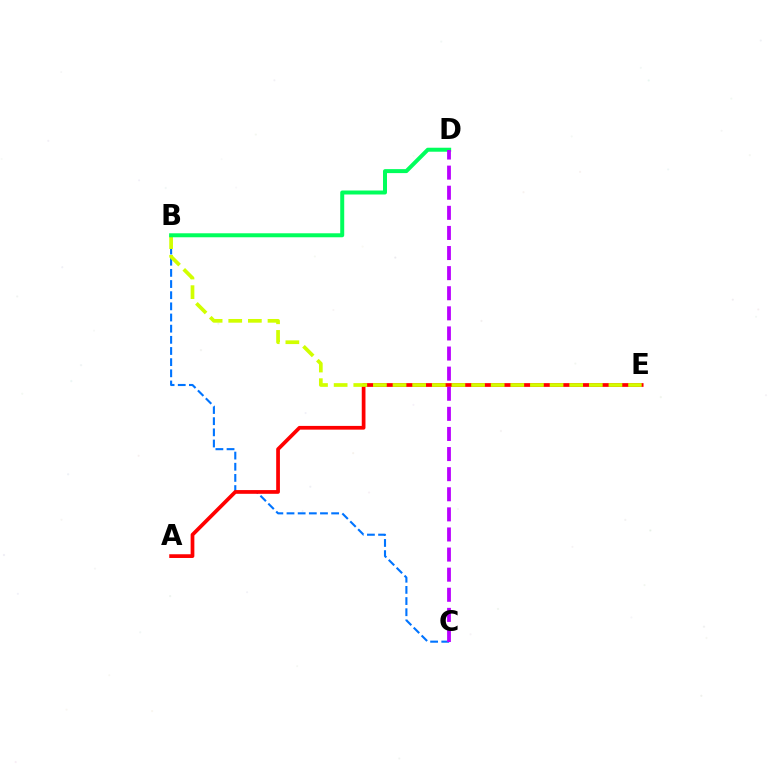{('B', 'C'): [{'color': '#0074ff', 'line_style': 'dashed', 'thickness': 1.52}], ('A', 'E'): [{'color': '#ff0000', 'line_style': 'solid', 'thickness': 2.68}], ('B', 'E'): [{'color': '#d1ff00', 'line_style': 'dashed', 'thickness': 2.67}], ('B', 'D'): [{'color': '#00ff5c', 'line_style': 'solid', 'thickness': 2.87}], ('C', 'D'): [{'color': '#b900ff', 'line_style': 'dashed', 'thickness': 2.73}]}